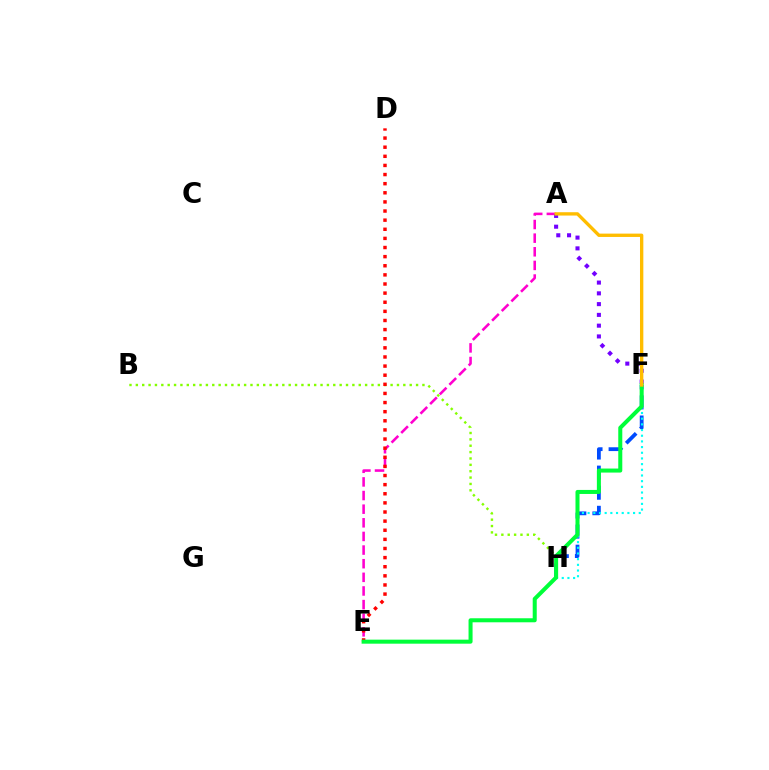{('A', 'E'): [{'color': '#ff00cf', 'line_style': 'dashed', 'thickness': 1.85}], ('B', 'H'): [{'color': '#84ff00', 'line_style': 'dotted', 'thickness': 1.73}], ('F', 'H'): [{'color': '#004bff', 'line_style': 'dashed', 'thickness': 2.73}, {'color': '#00fff6', 'line_style': 'dotted', 'thickness': 1.54}], ('D', 'E'): [{'color': '#ff0000', 'line_style': 'dotted', 'thickness': 2.48}], ('A', 'F'): [{'color': '#7200ff', 'line_style': 'dotted', 'thickness': 2.93}, {'color': '#ffbd00', 'line_style': 'solid', 'thickness': 2.4}], ('E', 'F'): [{'color': '#00ff39', 'line_style': 'solid', 'thickness': 2.9}]}